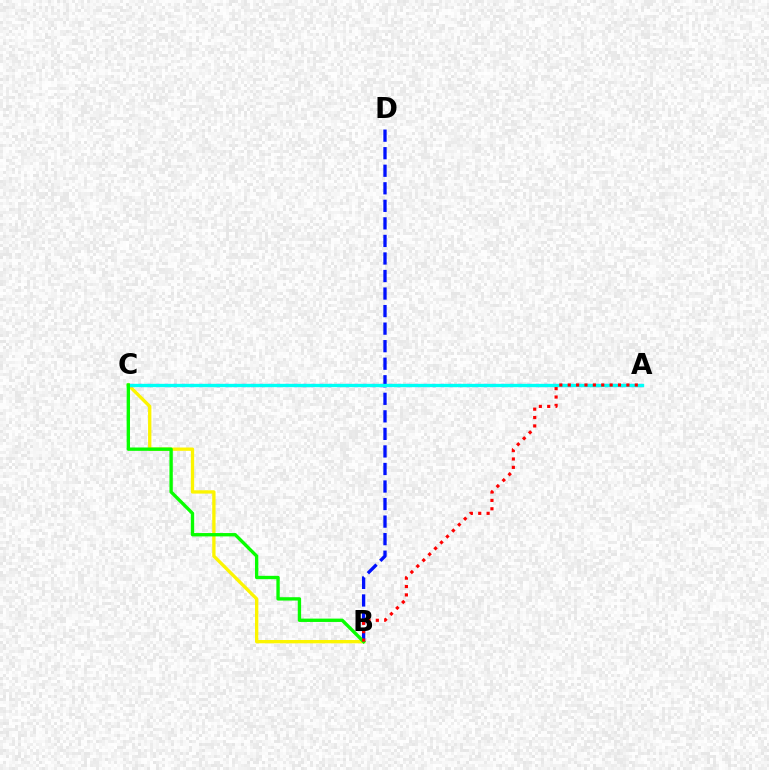{('B', 'C'): [{'color': '#fcf500', 'line_style': 'solid', 'thickness': 2.39}, {'color': '#08ff00', 'line_style': 'solid', 'thickness': 2.41}], ('B', 'D'): [{'color': '#0010ff', 'line_style': 'dashed', 'thickness': 2.38}], ('A', 'C'): [{'color': '#ee00ff', 'line_style': 'dotted', 'thickness': 2.34}, {'color': '#00fff6', 'line_style': 'solid', 'thickness': 2.41}], ('A', 'B'): [{'color': '#ff0000', 'line_style': 'dotted', 'thickness': 2.28}]}